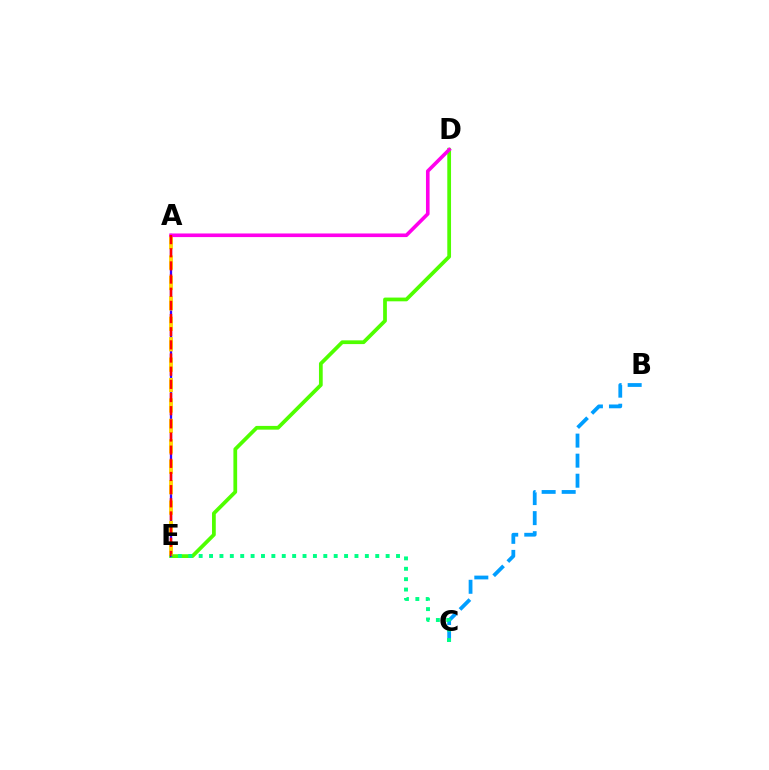{('D', 'E'): [{'color': '#4fff00', 'line_style': 'solid', 'thickness': 2.7}], ('B', 'C'): [{'color': '#009eff', 'line_style': 'dashed', 'thickness': 2.72}], ('A', 'E'): [{'color': '#3700ff', 'line_style': 'solid', 'thickness': 1.67}, {'color': '#ffd500', 'line_style': 'dashed', 'thickness': 2.77}, {'color': '#ff0000', 'line_style': 'dashed', 'thickness': 1.79}], ('A', 'D'): [{'color': '#ff00ed', 'line_style': 'solid', 'thickness': 2.6}], ('C', 'E'): [{'color': '#00ff86', 'line_style': 'dotted', 'thickness': 2.82}]}